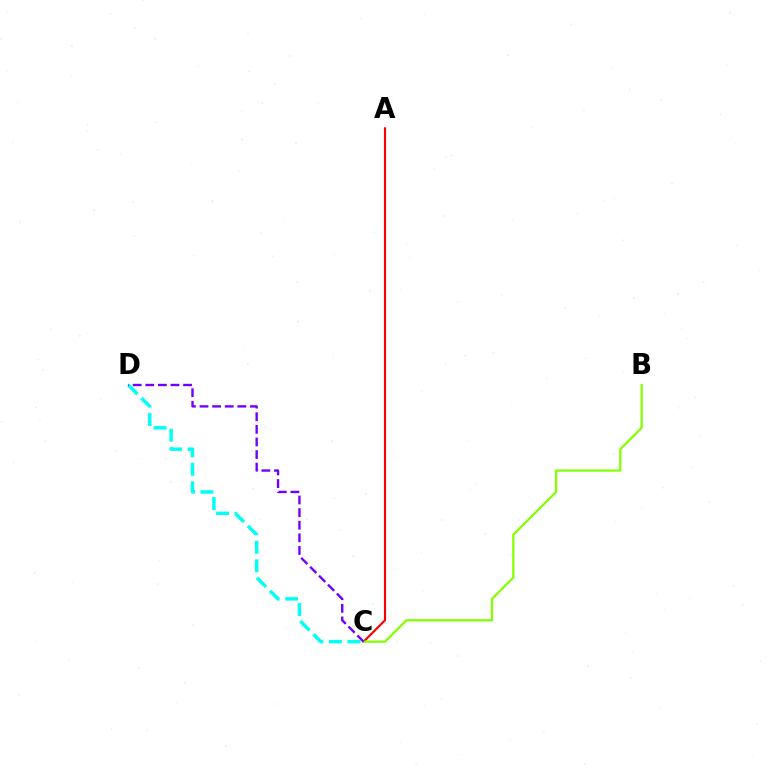{('A', 'C'): [{'color': '#ff0000', 'line_style': 'solid', 'thickness': 1.54}], ('B', 'C'): [{'color': '#84ff00', 'line_style': 'solid', 'thickness': 1.61}], ('C', 'D'): [{'color': '#00fff6', 'line_style': 'dashed', 'thickness': 2.51}, {'color': '#7200ff', 'line_style': 'dashed', 'thickness': 1.71}]}